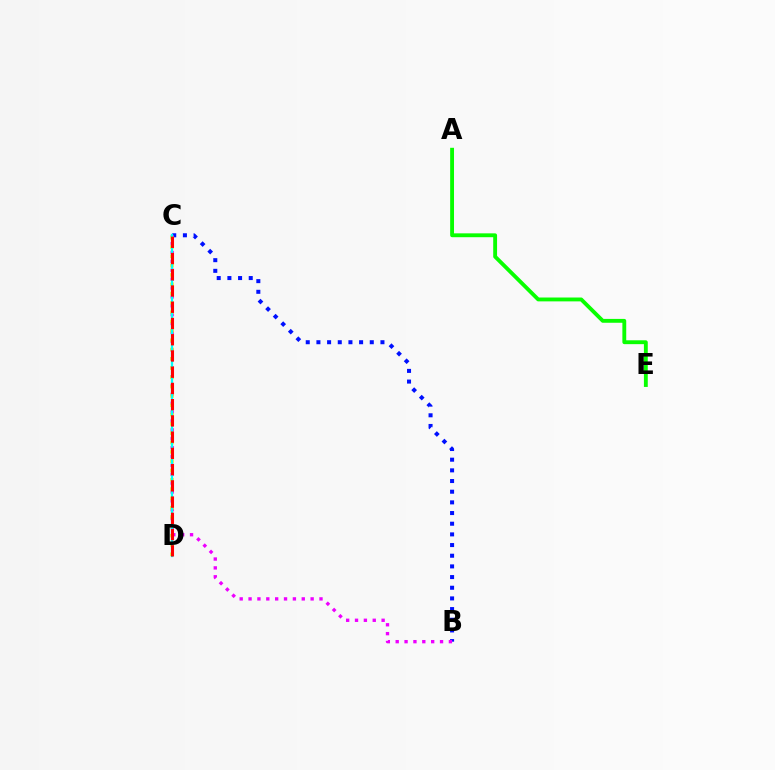{('B', 'C'): [{'color': '#0010ff', 'line_style': 'dotted', 'thickness': 2.9}, {'color': '#ee00ff', 'line_style': 'dotted', 'thickness': 2.41}], ('C', 'D'): [{'color': '#fcf500', 'line_style': 'dotted', 'thickness': 2.53}, {'color': '#00fff6', 'line_style': 'solid', 'thickness': 1.64}, {'color': '#ff0000', 'line_style': 'dashed', 'thickness': 2.21}], ('A', 'E'): [{'color': '#08ff00', 'line_style': 'solid', 'thickness': 2.78}]}